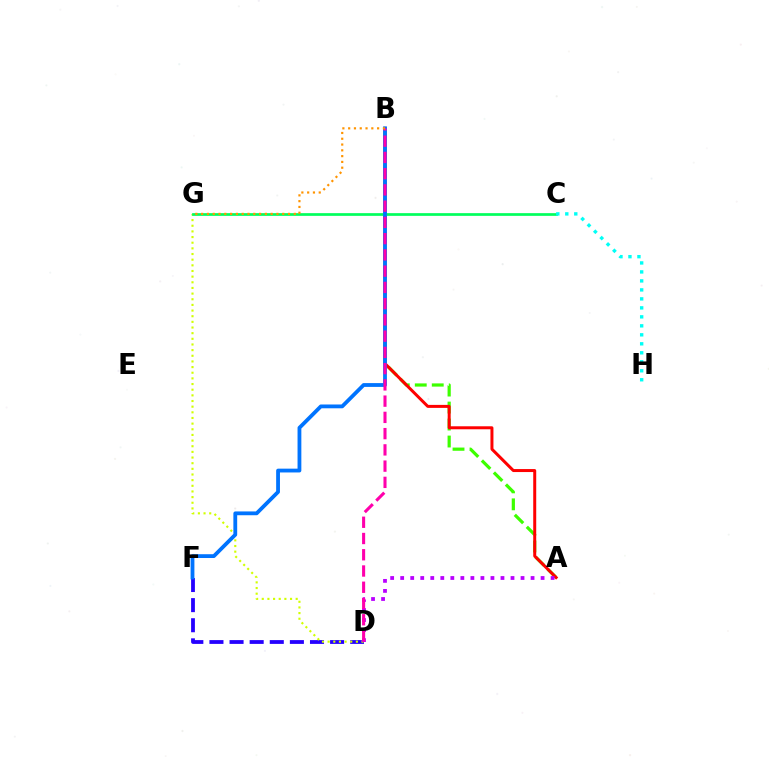{('D', 'F'): [{'color': '#2500ff', 'line_style': 'dashed', 'thickness': 2.73}], ('A', 'B'): [{'color': '#3dff00', 'line_style': 'dashed', 'thickness': 2.31}, {'color': '#ff0000', 'line_style': 'solid', 'thickness': 2.16}], ('D', 'G'): [{'color': '#d1ff00', 'line_style': 'dotted', 'thickness': 1.54}], ('C', 'G'): [{'color': '#00ff5c', 'line_style': 'solid', 'thickness': 1.95}], ('B', 'F'): [{'color': '#0074ff', 'line_style': 'solid', 'thickness': 2.74}], ('A', 'D'): [{'color': '#b900ff', 'line_style': 'dotted', 'thickness': 2.72}], ('B', 'D'): [{'color': '#ff00ac', 'line_style': 'dashed', 'thickness': 2.21}], ('B', 'G'): [{'color': '#ff9400', 'line_style': 'dotted', 'thickness': 1.57}], ('C', 'H'): [{'color': '#00fff6', 'line_style': 'dotted', 'thickness': 2.44}]}